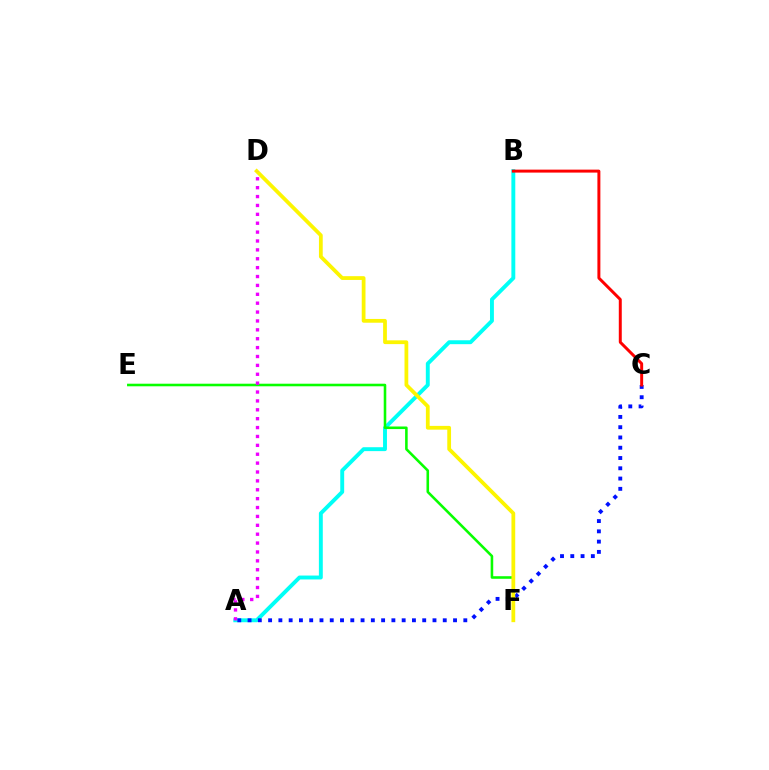{('A', 'B'): [{'color': '#00fff6', 'line_style': 'solid', 'thickness': 2.81}], ('A', 'C'): [{'color': '#0010ff', 'line_style': 'dotted', 'thickness': 2.79}], ('E', 'F'): [{'color': '#08ff00', 'line_style': 'solid', 'thickness': 1.85}], ('D', 'F'): [{'color': '#fcf500', 'line_style': 'solid', 'thickness': 2.71}], ('B', 'C'): [{'color': '#ff0000', 'line_style': 'solid', 'thickness': 2.14}], ('A', 'D'): [{'color': '#ee00ff', 'line_style': 'dotted', 'thickness': 2.41}]}